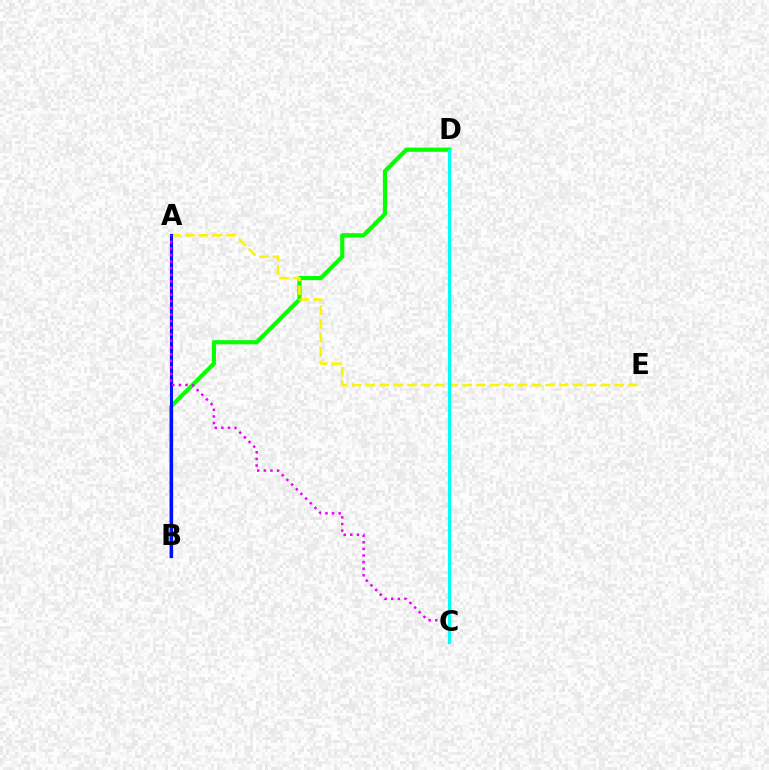{('B', 'D'): [{'color': '#08ff00', 'line_style': 'solid', 'thickness': 2.99}], ('A', 'E'): [{'color': '#fcf500', 'line_style': 'dashed', 'thickness': 1.88}], ('A', 'B'): [{'color': '#0010ff', 'line_style': 'solid', 'thickness': 2.21}], ('A', 'C'): [{'color': '#ee00ff', 'line_style': 'dotted', 'thickness': 1.8}], ('C', 'D'): [{'color': '#ff0000', 'line_style': 'dashed', 'thickness': 2.11}, {'color': '#00fff6', 'line_style': 'solid', 'thickness': 2.24}]}